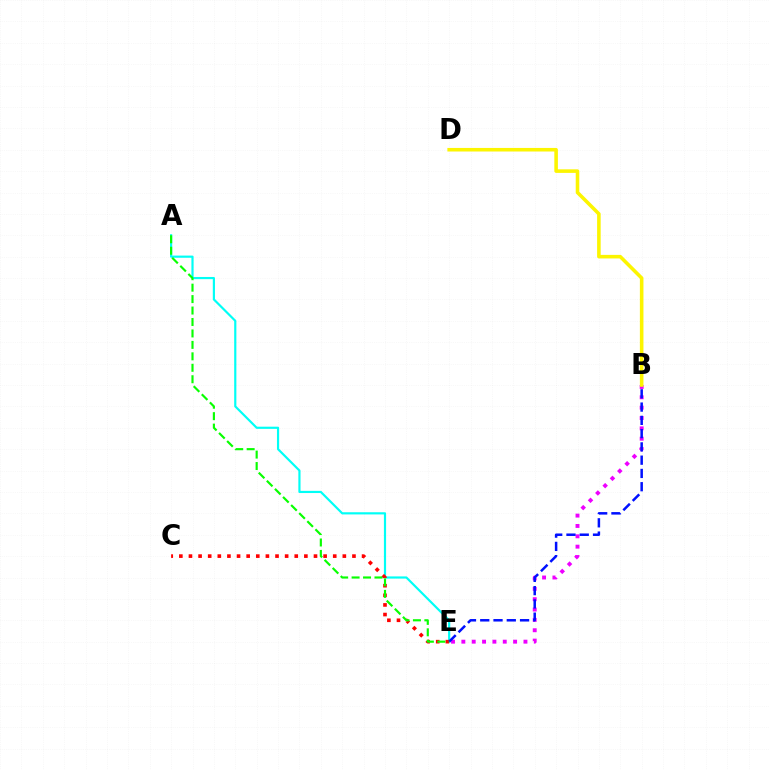{('B', 'E'): [{'color': '#ee00ff', 'line_style': 'dotted', 'thickness': 2.81}, {'color': '#0010ff', 'line_style': 'dashed', 'thickness': 1.8}], ('A', 'E'): [{'color': '#00fff6', 'line_style': 'solid', 'thickness': 1.57}, {'color': '#08ff00', 'line_style': 'dashed', 'thickness': 1.56}], ('C', 'E'): [{'color': '#ff0000', 'line_style': 'dotted', 'thickness': 2.61}], ('B', 'D'): [{'color': '#fcf500', 'line_style': 'solid', 'thickness': 2.57}]}